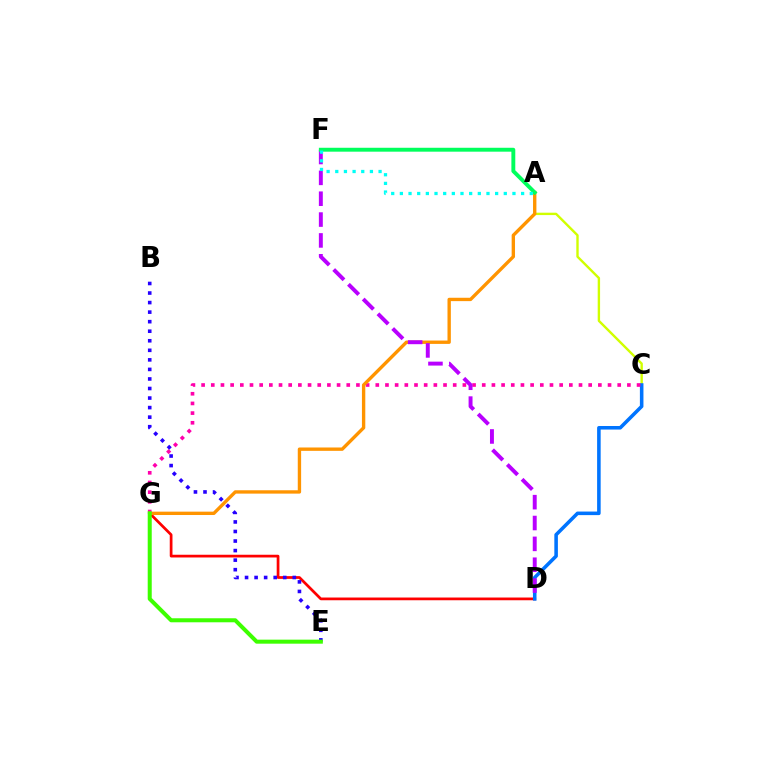{('D', 'G'): [{'color': '#ff0000', 'line_style': 'solid', 'thickness': 1.96}], ('A', 'C'): [{'color': '#d1ff00', 'line_style': 'solid', 'thickness': 1.72}], ('C', 'D'): [{'color': '#0074ff', 'line_style': 'solid', 'thickness': 2.56}], ('C', 'G'): [{'color': '#ff00ac', 'line_style': 'dotted', 'thickness': 2.63}], ('A', 'G'): [{'color': '#ff9400', 'line_style': 'solid', 'thickness': 2.42}], ('B', 'E'): [{'color': '#2500ff', 'line_style': 'dotted', 'thickness': 2.59}], ('D', 'F'): [{'color': '#b900ff', 'line_style': 'dashed', 'thickness': 2.83}], ('E', 'G'): [{'color': '#3dff00', 'line_style': 'solid', 'thickness': 2.89}], ('A', 'F'): [{'color': '#00ff5c', 'line_style': 'solid', 'thickness': 2.81}, {'color': '#00fff6', 'line_style': 'dotted', 'thickness': 2.35}]}